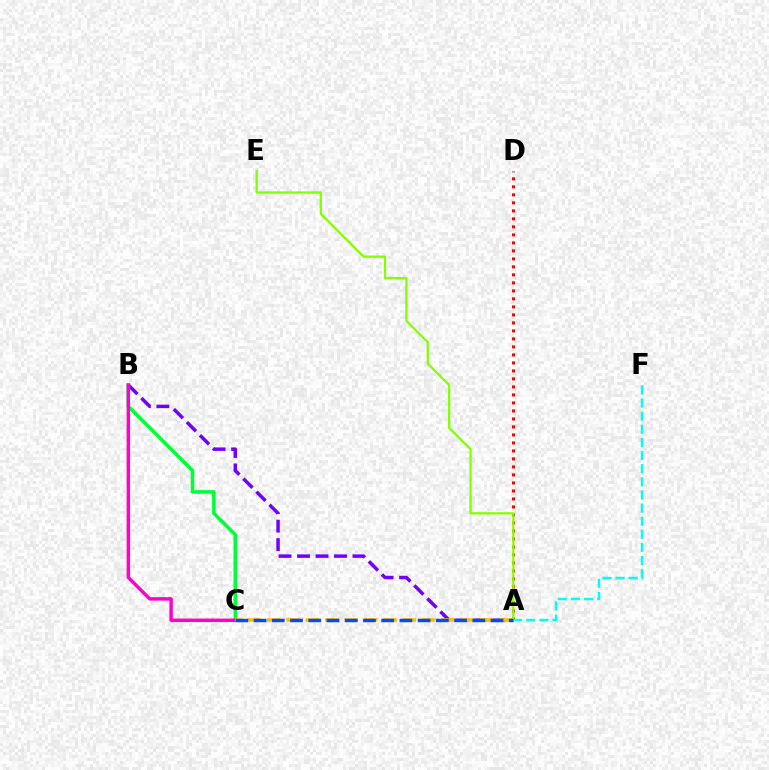{('A', 'D'): [{'color': '#ff0000', 'line_style': 'dotted', 'thickness': 2.17}], ('A', 'B'): [{'color': '#7200ff', 'line_style': 'dashed', 'thickness': 2.51}], ('B', 'C'): [{'color': '#00ff39', 'line_style': 'solid', 'thickness': 2.57}, {'color': '#ff00cf', 'line_style': 'solid', 'thickness': 2.48}], ('A', 'F'): [{'color': '#00fff6', 'line_style': 'dashed', 'thickness': 1.78}], ('A', 'C'): [{'color': '#ffbd00', 'line_style': 'dashed', 'thickness': 2.63}, {'color': '#004bff', 'line_style': 'dashed', 'thickness': 2.48}], ('A', 'E'): [{'color': '#84ff00', 'line_style': 'solid', 'thickness': 1.62}]}